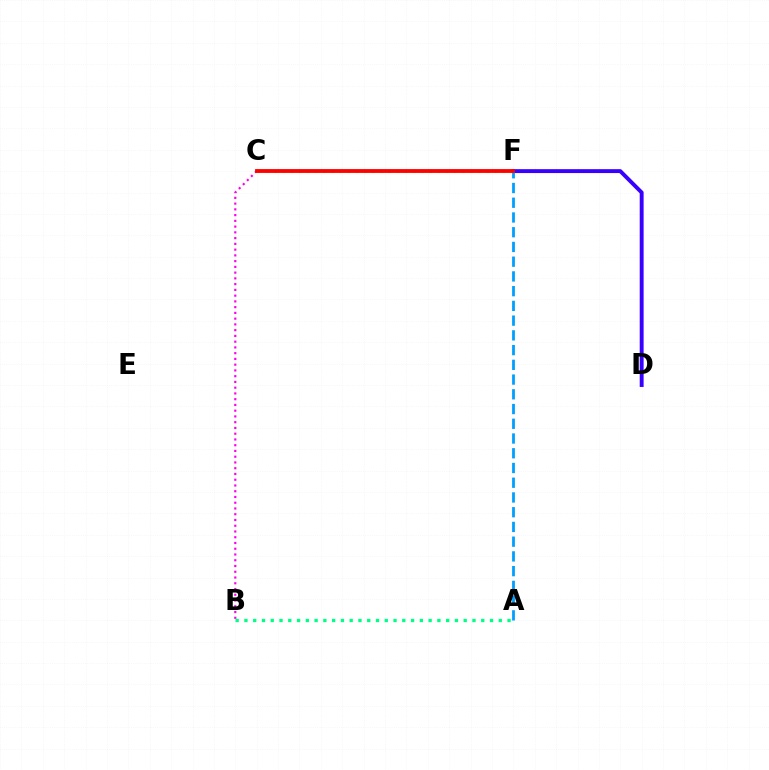{('A', 'B'): [{'color': '#00ff86', 'line_style': 'dotted', 'thickness': 2.38}], ('C', 'F'): [{'color': '#4fff00', 'line_style': 'solid', 'thickness': 1.75}, {'color': '#ffd500', 'line_style': 'dotted', 'thickness': 2.21}, {'color': '#ff0000', 'line_style': 'solid', 'thickness': 2.75}], ('D', 'F'): [{'color': '#3700ff', 'line_style': 'solid', 'thickness': 2.81}], ('B', 'C'): [{'color': '#ff00ed', 'line_style': 'dotted', 'thickness': 1.56}], ('A', 'F'): [{'color': '#009eff', 'line_style': 'dashed', 'thickness': 2.0}]}